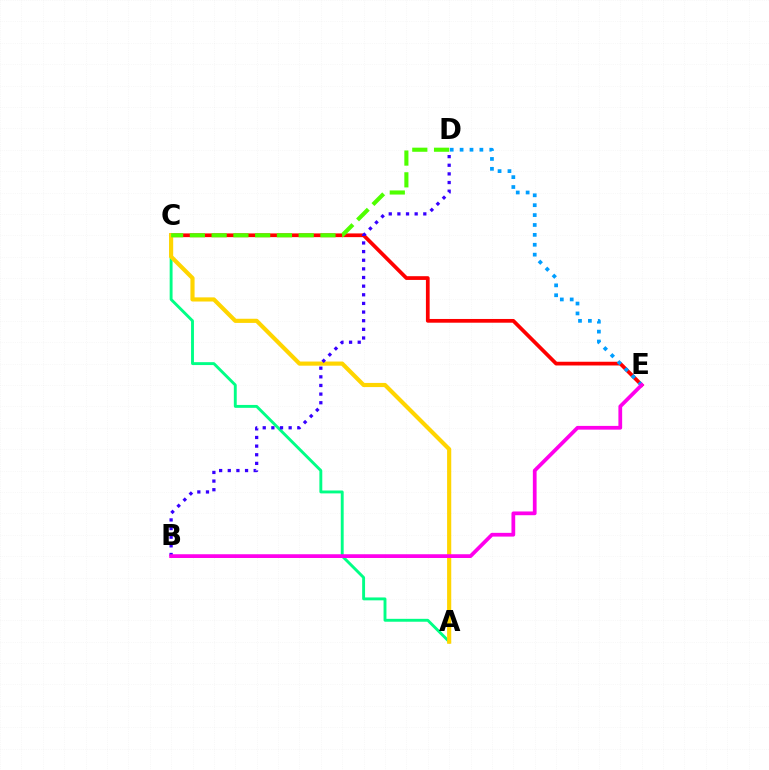{('C', 'E'): [{'color': '#ff0000', 'line_style': 'solid', 'thickness': 2.68}], ('A', 'C'): [{'color': '#00ff86', 'line_style': 'solid', 'thickness': 2.08}, {'color': '#ffd500', 'line_style': 'solid', 'thickness': 2.99}], ('D', 'E'): [{'color': '#009eff', 'line_style': 'dotted', 'thickness': 2.69}], ('B', 'D'): [{'color': '#3700ff', 'line_style': 'dotted', 'thickness': 2.35}], ('C', 'D'): [{'color': '#4fff00', 'line_style': 'dashed', 'thickness': 2.96}], ('B', 'E'): [{'color': '#ff00ed', 'line_style': 'solid', 'thickness': 2.7}]}